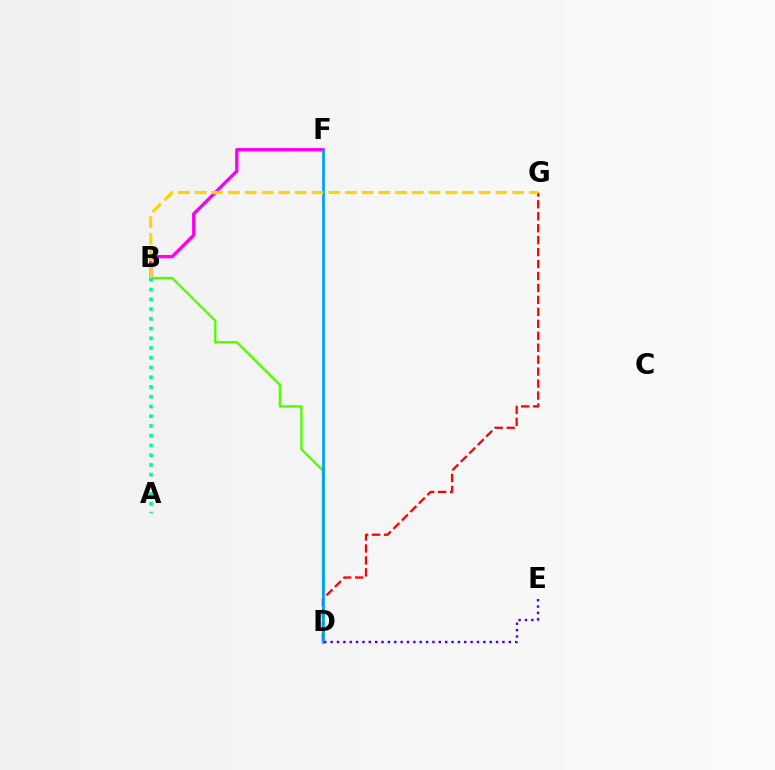{('B', 'D'): [{'color': '#4fff00', 'line_style': 'solid', 'thickness': 1.69}], ('D', 'G'): [{'color': '#ff0000', 'line_style': 'dashed', 'thickness': 1.62}], ('B', 'F'): [{'color': '#ff00ed', 'line_style': 'solid', 'thickness': 2.41}], ('D', 'F'): [{'color': '#009eff', 'line_style': 'solid', 'thickness': 1.97}], ('D', 'E'): [{'color': '#3700ff', 'line_style': 'dotted', 'thickness': 1.73}], ('B', 'G'): [{'color': '#ffd500', 'line_style': 'dashed', 'thickness': 2.27}], ('A', 'B'): [{'color': '#00ff86', 'line_style': 'dotted', 'thickness': 2.65}]}